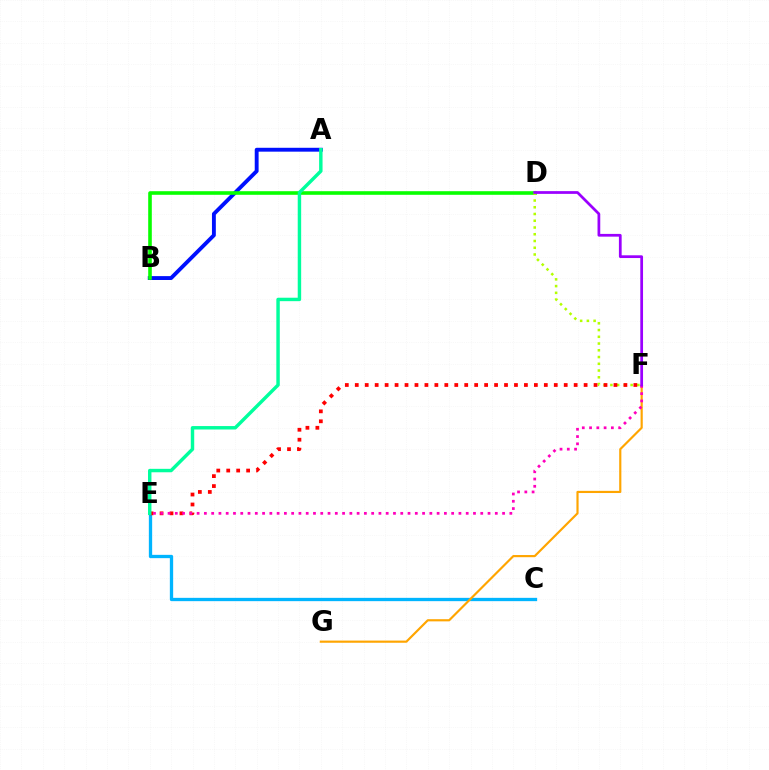{('A', 'B'): [{'color': '#0010ff', 'line_style': 'solid', 'thickness': 2.79}], ('C', 'E'): [{'color': '#00b5ff', 'line_style': 'solid', 'thickness': 2.38}], ('B', 'D'): [{'color': '#08ff00', 'line_style': 'solid', 'thickness': 2.59}], ('D', 'F'): [{'color': '#b3ff00', 'line_style': 'dotted', 'thickness': 1.83}, {'color': '#9b00ff', 'line_style': 'solid', 'thickness': 1.97}], ('E', 'F'): [{'color': '#ff0000', 'line_style': 'dotted', 'thickness': 2.7}, {'color': '#ff00bd', 'line_style': 'dotted', 'thickness': 1.98}], ('F', 'G'): [{'color': '#ffa500', 'line_style': 'solid', 'thickness': 1.56}], ('A', 'E'): [{'color': '#00ff9d', 'line_style': 'solid', 'thickness': 2.47}]}